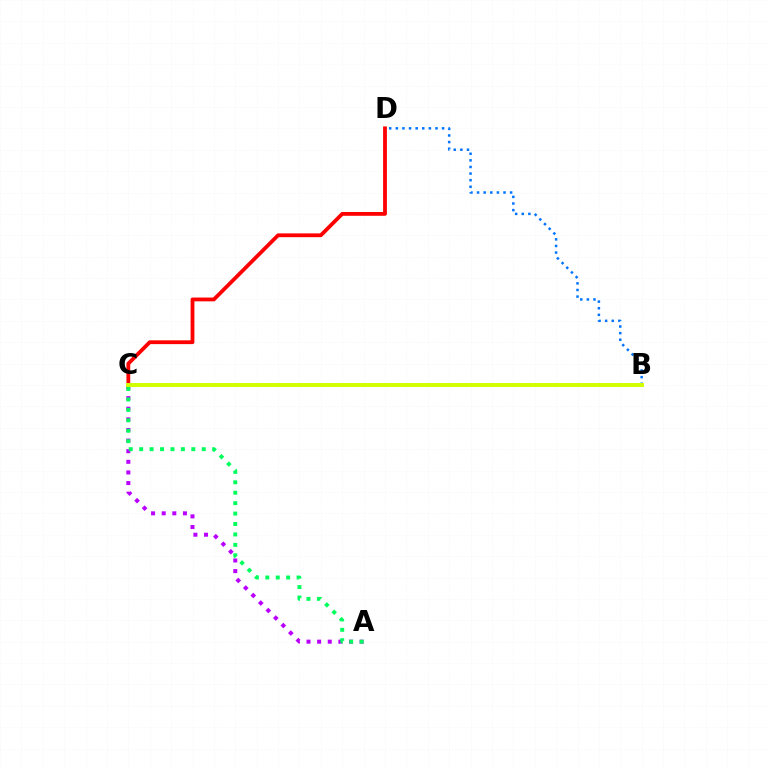{('B', 'D'): [{'color': '#0074ff', 'line_style': 'dotted', 'thickness': 1.8}], ('A', 'C'): [{'color': '#b900ff', 'line_style': 'dotted', 'thickness': 2.89}, {'color': '#00ff5c', 'line_style': 'dotted', 'thickness': 2.83}], ('C', 'D'): [{'color': '#ff0000', 'line_style': 'solid', 'thickness': 2.74}], ('B', 'C'): [{'color': '#d1ff00', 'line_style': 'solid', 'thickness': 2.85}]}